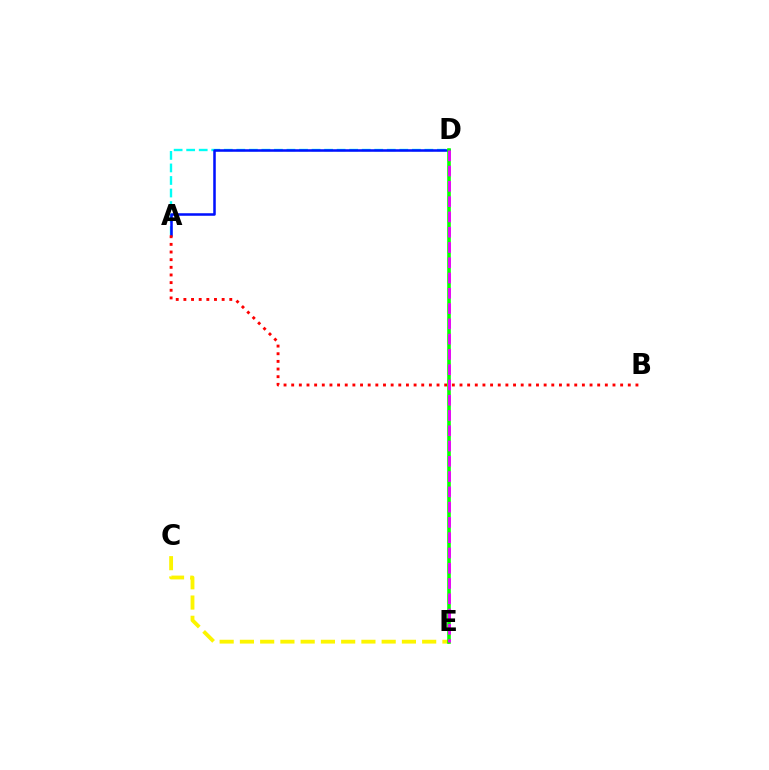{('A', 'D'): [{'color': '#00fff6', 'line_style': 'dashed', 'thickness': 1.7}, {'color': '#0010ff', 'line_style': 'solid', 'thickness': 1.82}], ('A', 'B'): [{'color': '#ff0000', 'line_style': 'dotted', 'thickness': 2.08}], ('C', 'E'): [{'color': '#fcf500', 'line_style': 'dashed', 'thickness': 2.75}], ('D', 'E'): [{'color': '#08ff00', 'line_style': 'solid', 'thickness': 2.6}, {'color': '#ee00ff', 'line_style': 'dashed', 'thickness': 2.07}]}